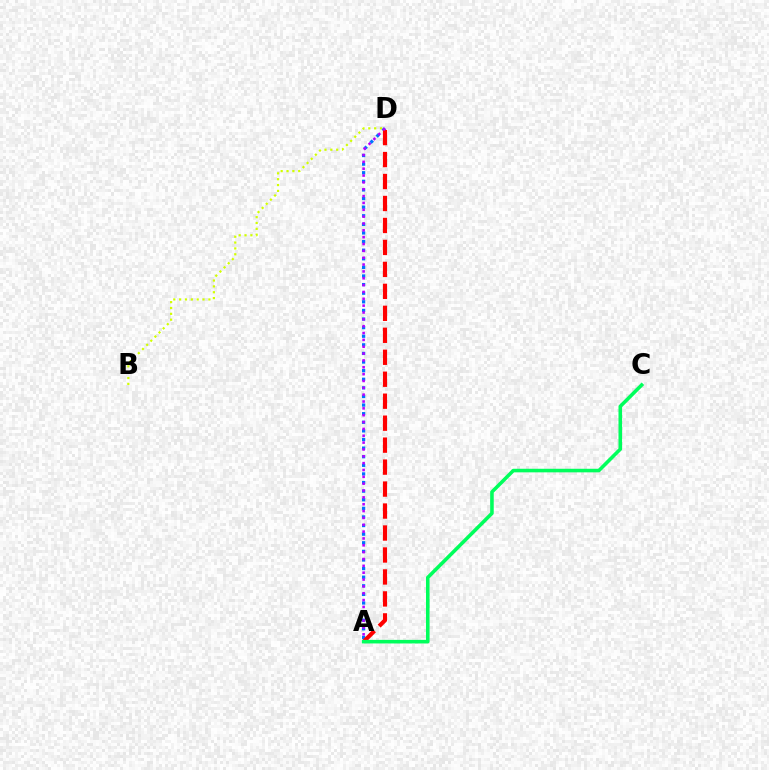{('B', 'D'): [{'color': '#d1ff00', 'line_style': 'dotted', 'thickness': 1.59}], ('A', 'D'): [{'color': '#0074ff', 'line_style': 'dotted', 'thickness': 2.34}, {'color': '#ff0000', 'line_style': 'dashed', 'thickness': 2.98}, {'color': '#b900ff', 'line_style': 'dotted', 'thickness': 1.86}], ('A', 'C'): [{'color': '#00ff5c', 'line_style': 'solid', 'thickness': 2.57}]}